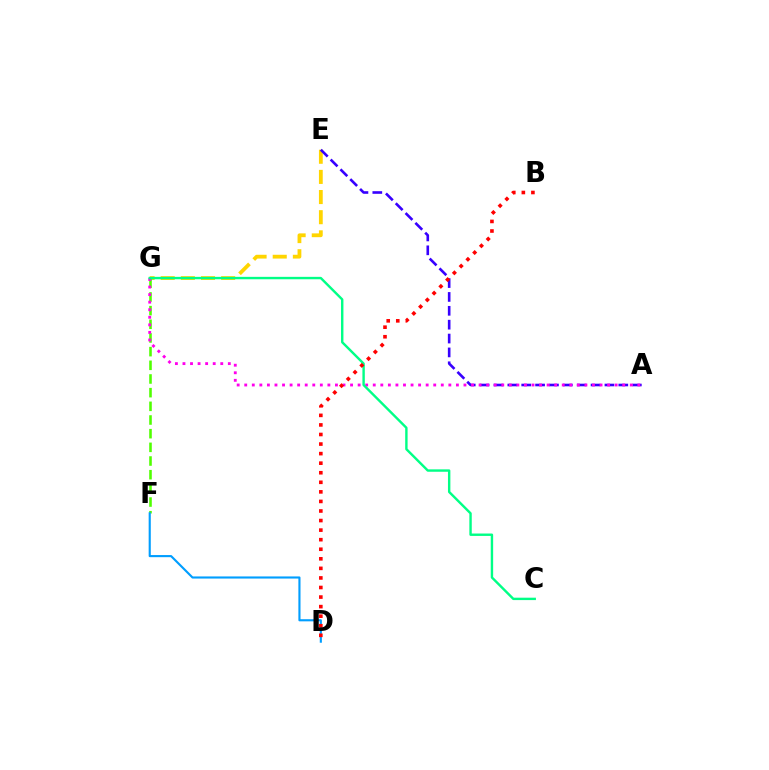{('E', 'G'): [{'color': '#ffd500', 'line_style': 'dashed', 'thickness': 2.74}], ('F', 'G'): [{'color': '#4fff00', 'line_style': 'dashed', 'thickness': 1.86}], ('A', 'E'): [{'color': '#3700ff', 'line_style': 'dashed', 'thickness': 1.88}], ('A', 'G'): [{'color': '#ff00ed', 'line_style': 'dotted', 'thickness': 2.05}], ('C', 'G'): [{'color': '#00ff86', 'line_style': 'solid', 'thickness': 1.73}], ('D', 'F'): [{'color': '#009eff', 'line_style': 'solid', 'thickness': 1.53}], ('B', 'D'): [{'color': '#ff0000', 'line_style': 'dotted', 'thickness': 2.6}]}